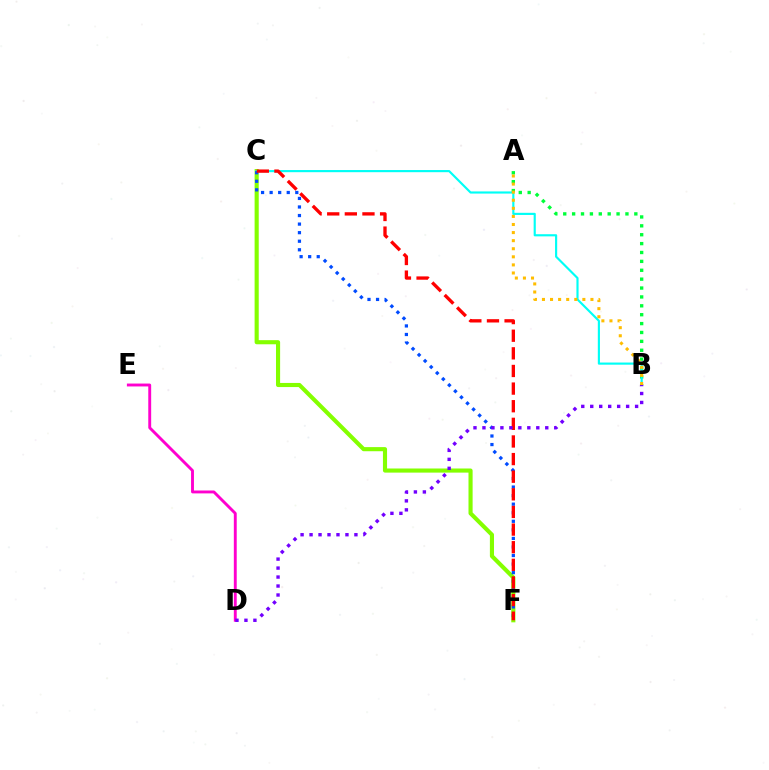{('A', 'B'): [{'color': '#00ff39', 'line_style': 'dotted', 'thickness': 2.41}, {'color': '#ffbd00', 'line_style': 'dotted', 'thickness': 2.2}], ('C', 'F'): [{'color': '#84ff00', 'line_style': 'solid', 'thickness': 2.97}, {'color': '#004bff', 'line_style': 'dotted', 'thickness': 2.33}, {'color': '#ff0000', 'line_style': 'dashed', 'thickness': 2.39}], ('D', 'E'): [{'color': '#ff00cf', 'line_style': 'solid', 'thickness': 2.08}], ('B', 'C'): [{'color': '#00fff6', 'line_style': 'solid', 'thickness': 1.55}], ('B', 'D'): [{'color': '#7200ff', 'line_style': 'dotted', 'thickness': 2.44}]}